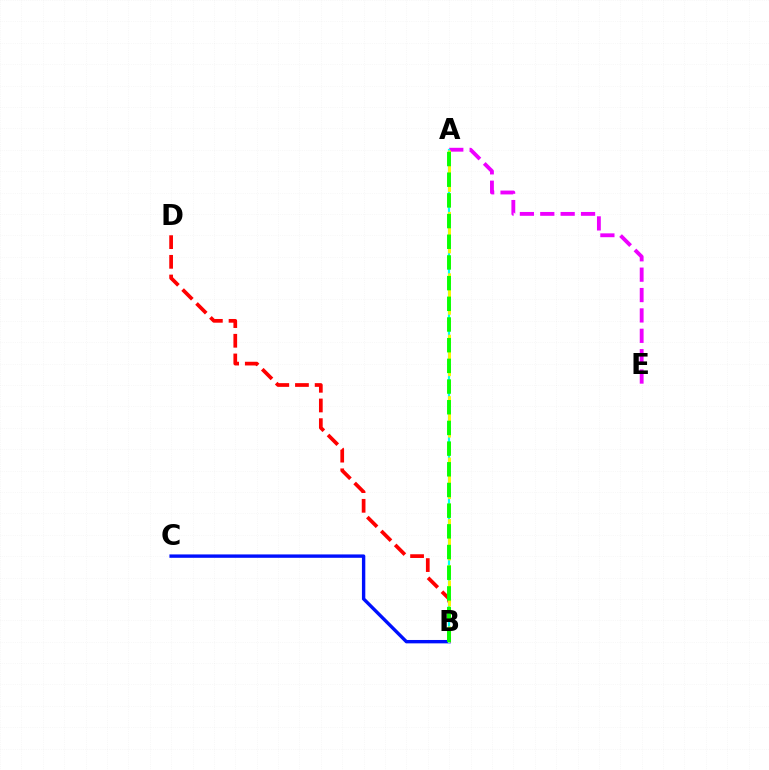{('B', 'D'): [{'color': '#ff0000', 'line_style': 'dashed', 'thickness': 2.67}], ('B', 'C'): [{'color': '#0010ff', 'line_style': 'solid', 'thickness': 2.43}], ('A', 'E'): [{'color': '#ee00ff', 'line_style': 'dashed', 'thickness': 2.77}], ('A', 'B'): [{'color': '#00fff6', 'line_style': 'solid', 'thickness': 1.59}, {'color': '#fcf500', 'line_style': 'dashed', 'thickness': 2.09}, {'color': '#08ff00', 'line_style': 'dashed', 'thickness': 2.81}]}